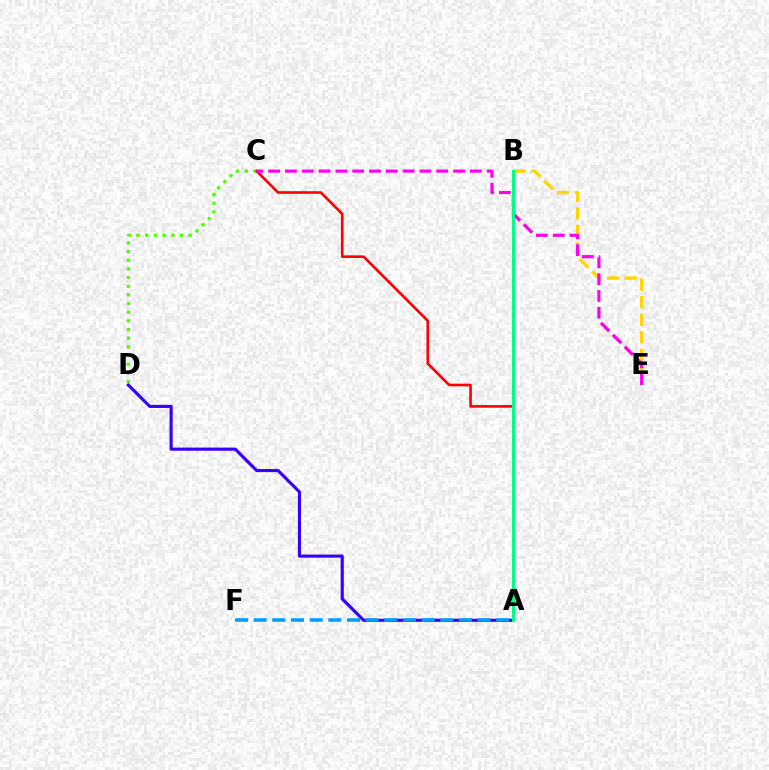{('A', 'D'): [{'color': '#3700ff', 'line_style': 'solid', 'thickness': 2.25}], ('C', 'D'): [{'color': '#4fff00', 'line_style': 'dotted', 'thickness': 2.36}], ('A', 'F'): [{'color': '#009eff', 'line_style': 'dashed', 'thickness': 2.53}], ('B', 'E'): [{'color': '#ffd500', 'line_style': 'dashed', 'thickness': 2.38}], ('A', 'C'): [{'color': '#ff0000', 'line_style': 'solid', 'thickness': 1.89}], ('C', 'E'): [{'color': '#ff00ed', 'line_style': 'dashed', 'thickness': 2.28}], ('A', 'B'): [{'color': '#00ff86', 'line_style': 'solid', 'thickness': 2.19}]}